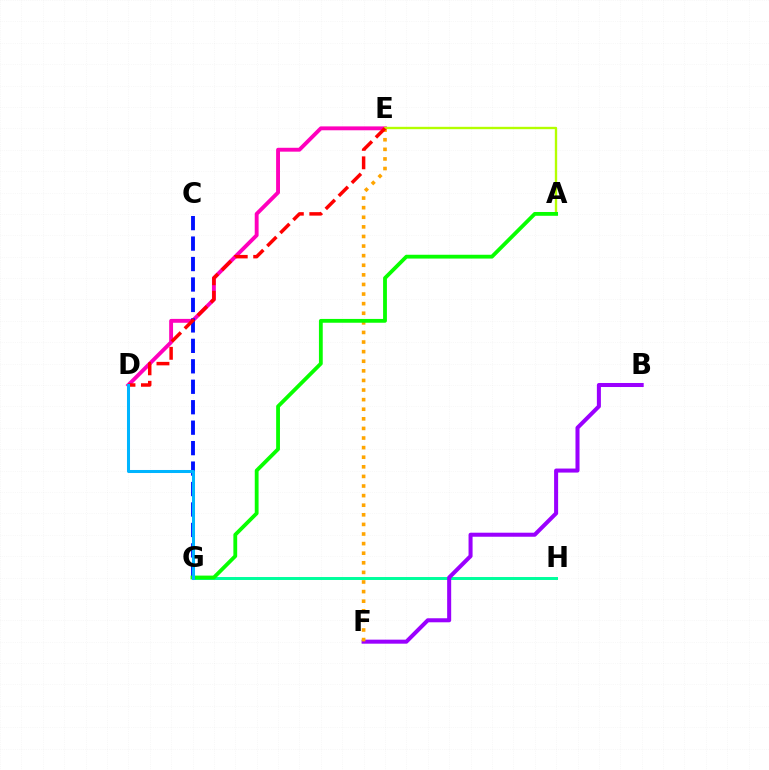{('D', 'E'): [{'color': '#ff00bd', 'line_style': 'solid', 'thickness': 2.79}, {'color': '#ff0000', 'line_style': 'dashed', 'thickness': 2.51}], ('C', 'G'): [{'color': '#0010ff', 'line_style': 'dashed', 'thickness': 2.78}], ('G', 'H'): [{'color': '#00ff9d', 'line_style': 'solid', 'thickness': 2.14}], ('A', 'E'): [{'color': '#b3ff00', 'line_style': 'solid', 'thickness': 1.7}], ('B', 'F'): [{'color': '#9b00ff', 'line_style': 'solid', 'thickness': 2.9}], ('E', 'F'): [{'color': '#ffa500', 'line_style': 'dotted', 'thickness': 2.61}], ('A', 'G'): [{'color': '#08ff00', 'line_style': 'solid', 'thickness': 2.74}], ('D', 'G'): [{'color': '#00b5ff', 'line_style': 'solid', 'thickness': 2.18}]}